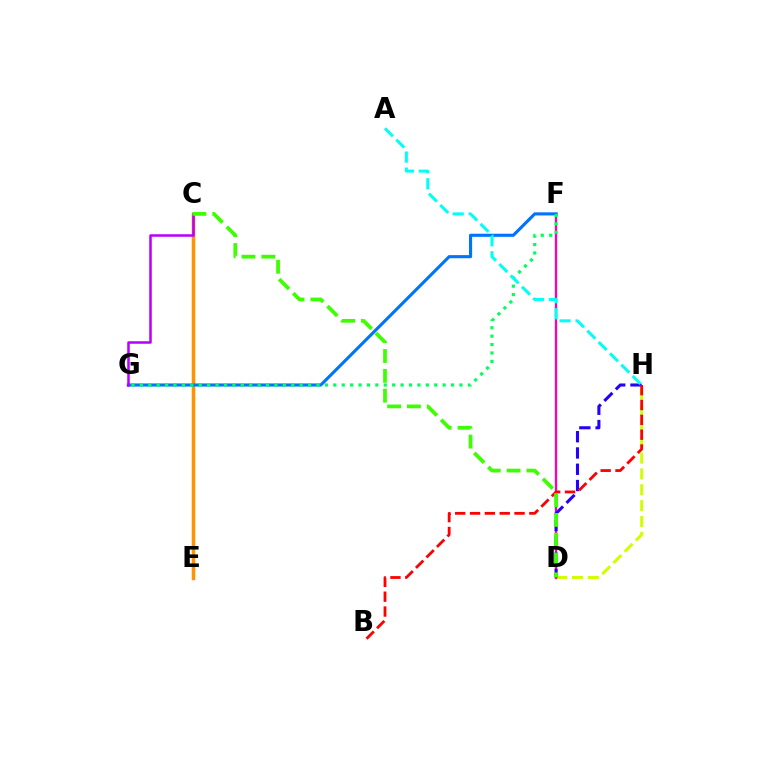{('C', 'E'): [{'color': '#ff9400', 'line_style': 'solid', 'thickness': 2.52}], ('F', 'G'): [{'color': '#0074ff', 'line_style': 'solid', 'thickness': 2.24}, {'color': '#00ff5c', 'line_style': 'dotted', 'thickness': 2.29}], ('D', 'H'): [{'color': '#d1ff00', 'line_style': 'dashed', 'thickness': 2.15}, {'color': '#2500ff', 'line_style': 'dashed', 'thickness': 2.21}], ('D', 'F'): [{'color': '#ff00ac', 'line_style': 'solid', 'thickness': 1.65}], ('C', 'G'): [{'color': '#b900ff', 'line_style': 'solid', 'thickness': 1.82}], ('B', 'H'): [{'color': '#ff0000', 'line_style': 'dashed', 'thickness': 2.02}], ('C', 'D'): [{'color': '#3dff00', 'line_style': 'dashed', 'thickness': 2.69}], ('A', 'H'): [{'color': '#00fff6', 'line_style': 'dashed', 'thickness': 2.18}]}